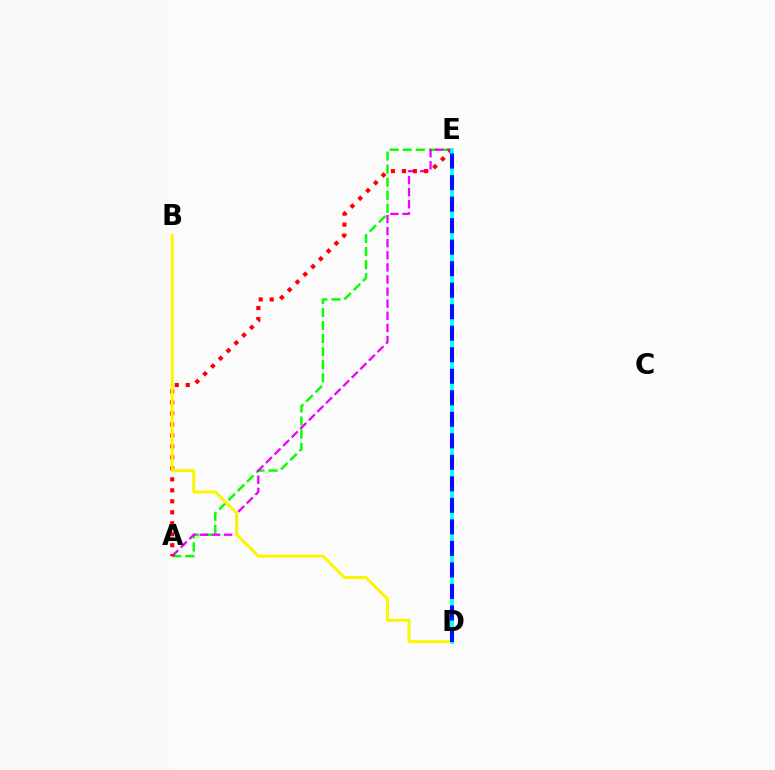{('A', 'E'): [{'color': '#08ff00', 'line_style': 'dashed', 'thickness': 1.77}, {'color': '#ee00ff', 'line_style': 'dashed', 'thickness': 1.64}, {'color': '#ff0000', 'line_style': 'dotted', 'thickness': 2.98}], ('B', 'D'): [{'color': '#fcf500', 'line_style': 'solid', 'thickness': 2.13}], ('D', 'E'): [{'color': '#00fff6', 'line_style': 'solid', 'thickness': 2.69}, {'color': '#0010ff', 'line_style': 'dashed', 'thickness': 2.92}]}